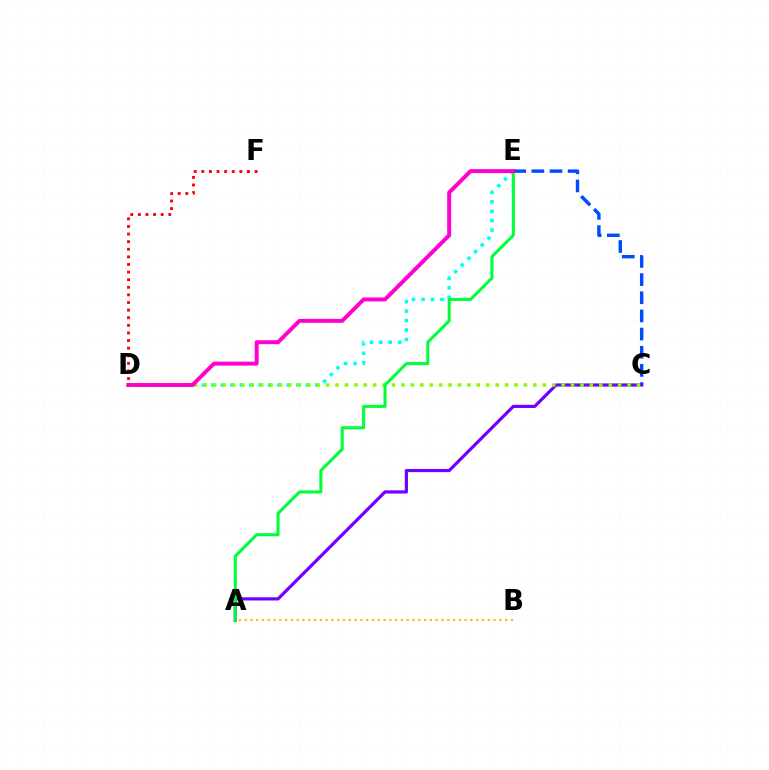{('A', 'B'): [{'color': '#ffbd00', 'line_style': 'dotted', 'thickness': 1.57}], ('C', 'E'): [{'color': '#004bff', 'line_style': 'dashed', 'thickness': 2.47}], ('D', 'E'): [{'color': '#00fff6', 'line_style': 'dotted', 'thickness': 2.56}, {'color': '#ff00cf', 'line_style': 'solid', 'thickness': 2.85}], ('A', 'C'): [{'color': '#7200ff', 'line_style': 'solid', 'thickness': 2.3}], ('C', 'D'): [{'color': '#84ff00', 'line_style': 'dotted', 'thickness': 2.56}], ('A', 'E'): [{'color': '#00ff39', 'line_style': 'solid', 'thickness': 2.2}], ('D', 'F'): [{'color': '#ff0000', 'line_style': 'dotted', 'thickness': 2.07}]}